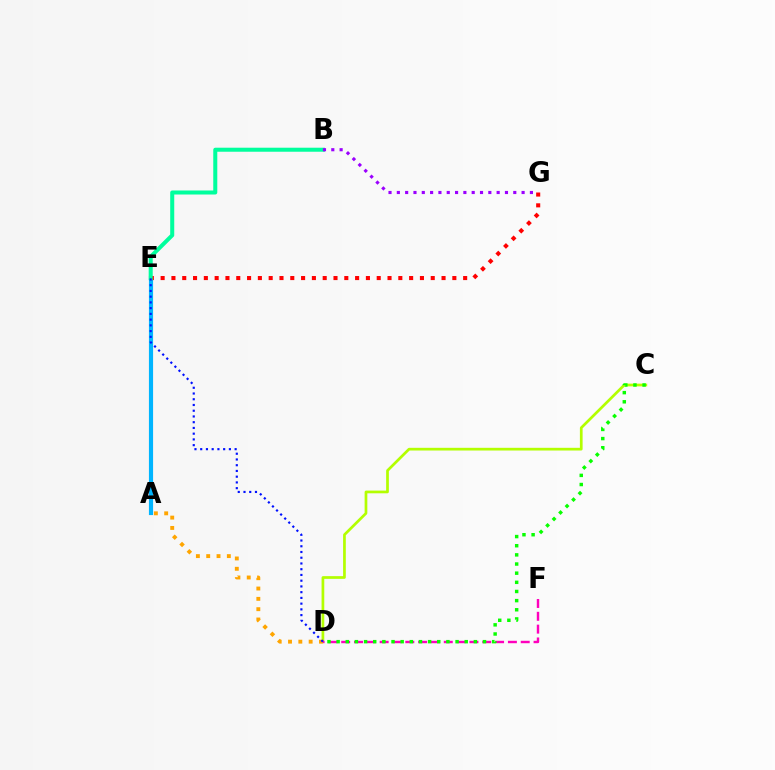{('C', 'D'): [{'color': '#b3ff00', 'line_style': 'solid', 'thickness': 1.95}, {'color': '#08ff00', 'line_style': 'dotted', 'thickness': 2.49}], ('A', 'E'): [{'color': '#00b5ff', 'line_style': 'solid', 'thickness': 2.99}], ('D', 'F'): [{'color': '#ff00bd', 'line_style': 'dashed', 'thickness': 1.74}], ('E', 'G'): [{'color': '#ff0000', 'line_style': 'dotted', 'thickness': 2.94}], ('B', 'E'): [{'color': '#00ff9d', 'line_style': 'solid', 'thickness': 2.9}], ('B', 'G'): [{'color': '#9b00ff', 'line_style': 'dotted', 'thickness': 2.26}], ('A', 'D'): [{'color': '#ffa500', 'line_style': 'dotted', 'thickness': 2.8}], ('D', 'E'): [{'color': '#0010ff', 'line_style': 'dotted', 'thickness': 1.56}]}